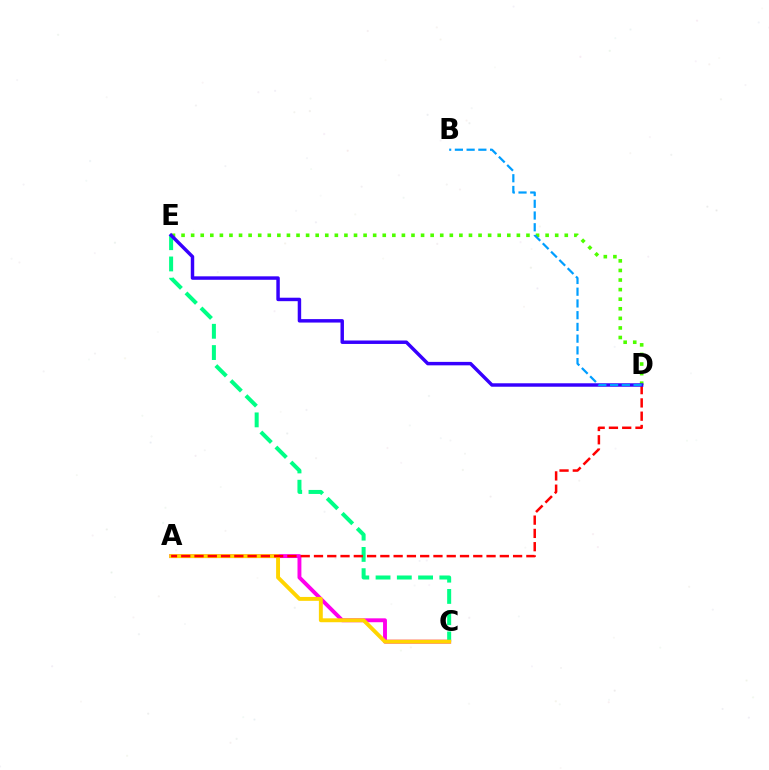{('A', 'C'): [{'color': '#ff00ed', 'line_style': 'solid', 'thickness': 2.8}, {'color': '#ffd500', 'line_style': 'solid', 'thickness': 2.81}], ('C', 'E'): [{'color': '#00ff86', 'line_style': 'dashed', 'thickness': 2.89}], ('D', 'E'): [{'color': '#4fff00', 'line_style': 'dotted', 'thickness': 2.6}, {'color': '#3700ff', 'line_style': 'solid', 'thickness': 2.49}], ('A', 'D'): [{'color': '#ff0000', 'line_style': 'dashed', 'thickness': 1.8}], ('B', 'D'): [{'color': '#009eff', 'line_style': 'dashed', 'thickness': 1.59}]}